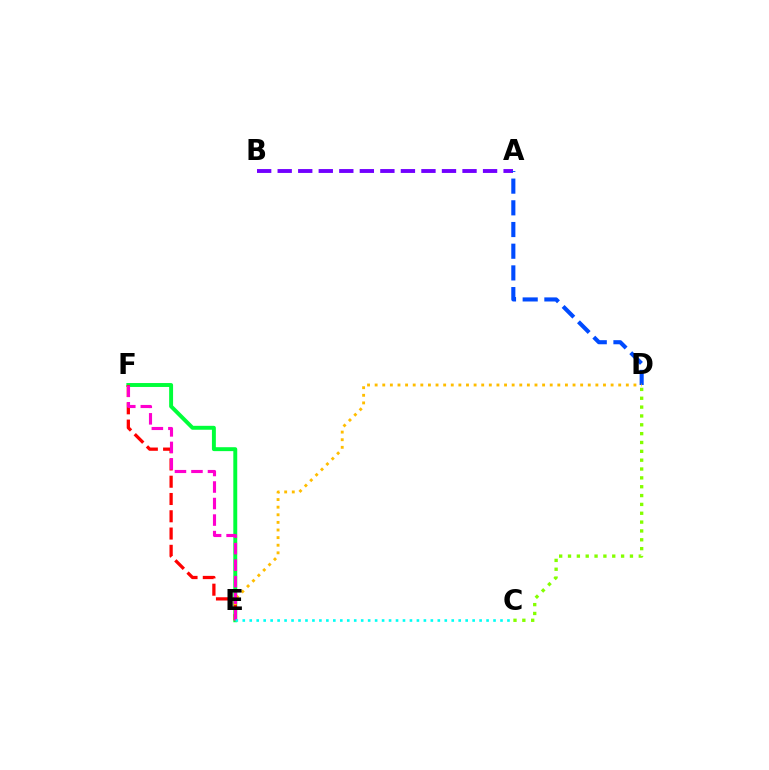{('C', 'D'): [{'color': '#84ff00', 'line_style': 'dotted', 'thickness': 2.4}], ('A', 'B'): [{'color': '#7200ff', 'line_style': 'dashed', 'thickness': 2.79}], ('A', 'D'): [{'color': '#004bff', 'line_style': 'dashed', 'thickness': 2.95}], ('E', 'F'): [{'color': '#00ff39', 'line_style': 'solid', 'thickness': 2.82}, {'color': '#ff0000', 'line_style': 'dashed', 'thickness': 2.35}, {'color': '#ff00cf', 'line_style': 'dashed', 'thickness': 2.24}], ('D', 'E'): [{'color': '#ffbd00', 'line_style': 'dotted', 'thickness': 2.07}], ('C', 'E'): [{'color': '#00fff6', 'line_style': 'dotted', 'thickness': 1.89}]}